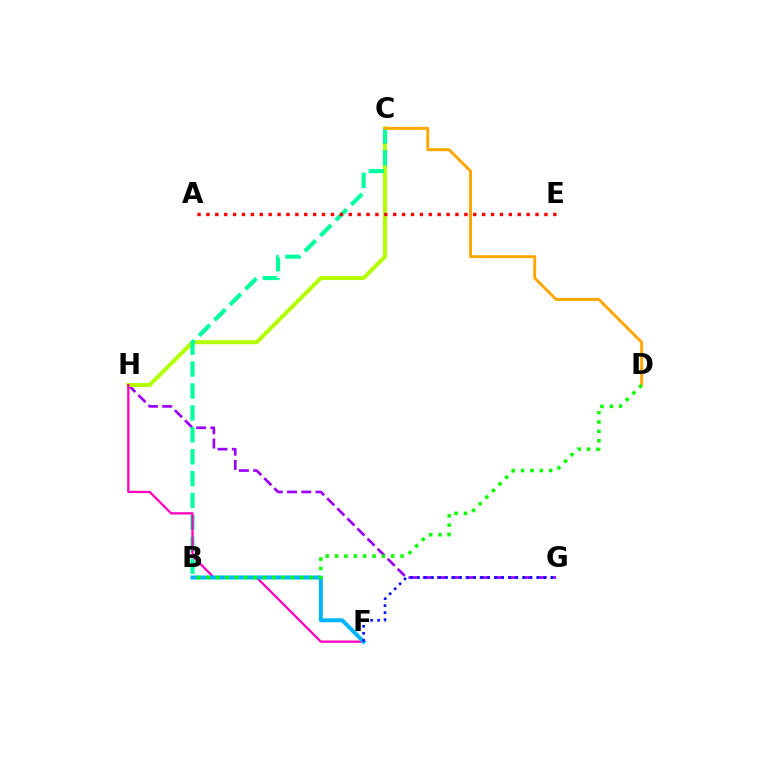{('G', 'H'): [{'color': '#9b00ff', 'line_style': 'dashed', 'thickness': 1.94}], ('C', 'H'): [{'color': '#b3ff00', 'line_style': 'solid', 'thickness': 2.88}], ('B', 'C'): [{'color': '#00ff9d', 'line_style': 'dashed', 'thickness': 2.98}], ('F', 'H'): [{'color': '#ff00bd', 'line_style': 'solid', 'thickness': 1.64}], ('B', 'F'): [{'color': '#00b5ff', 'line_style': 'solid', 'thickness': 2.88}], ('C', 'D'): [{'color': '#ffa500', 'line_style': 'solid', 'thickness': 2.09}], ('B', 'D'): [{'color': '#08ff00', 'line_style': 'dotted', 'thickness': 2.54}], ('A', 'E'): [{'color': '#ff0000', 'line_style': 'dotted', 'thickness': 2.42}], ('F', 'G'): [{'color': '#0010ff', 'line_style': 'dotted', 'thickness': 1.91}]}